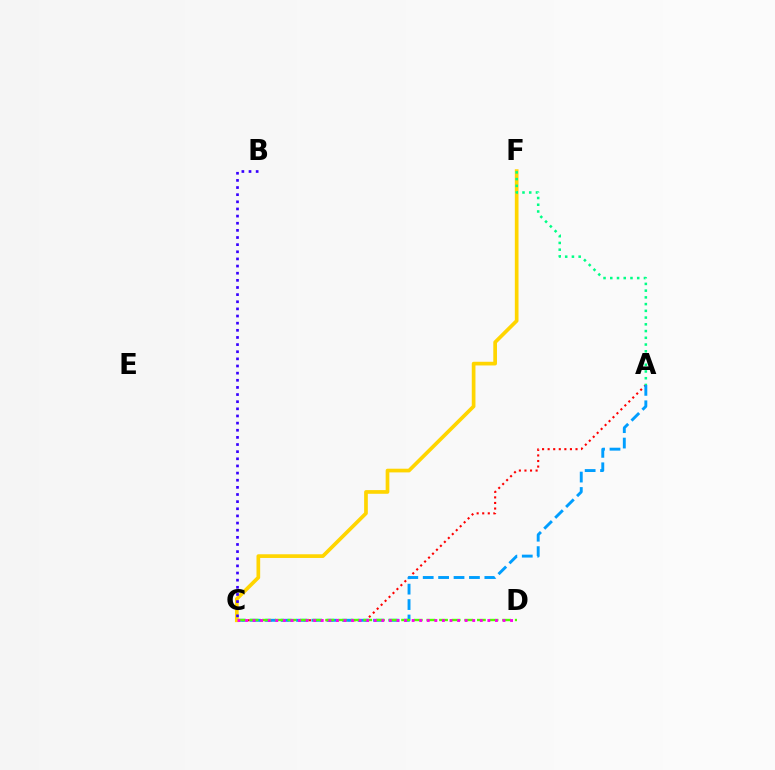{('A', 'C'): [{'color': '#ff0000', 'line_style': 'dotted', 'thickness': 1.51}, {'color': '#009eff', 'line_style': 'dashed', 'thickness': 2.09}], ('C', 'D'): [{'color': '#4fff00', 'line_style': 'dashed', 'thickness': 1.72}, {'color': '#ff00ed', 'line_style': 'dotted', 'thickness': 2.06}], ('C', 'F'): [{'color': '#ffd500', 'line_style': 'solid', 'thickness': 2.66}], ('B', 'C'): [{'color': '#3700ff', 'line_style': 'dotted', 'thickness': 1.94}], ('A', 'F'): [{'color': '#00ff86', 'line_style': 'dotted', 'thickness': 1.83}]}